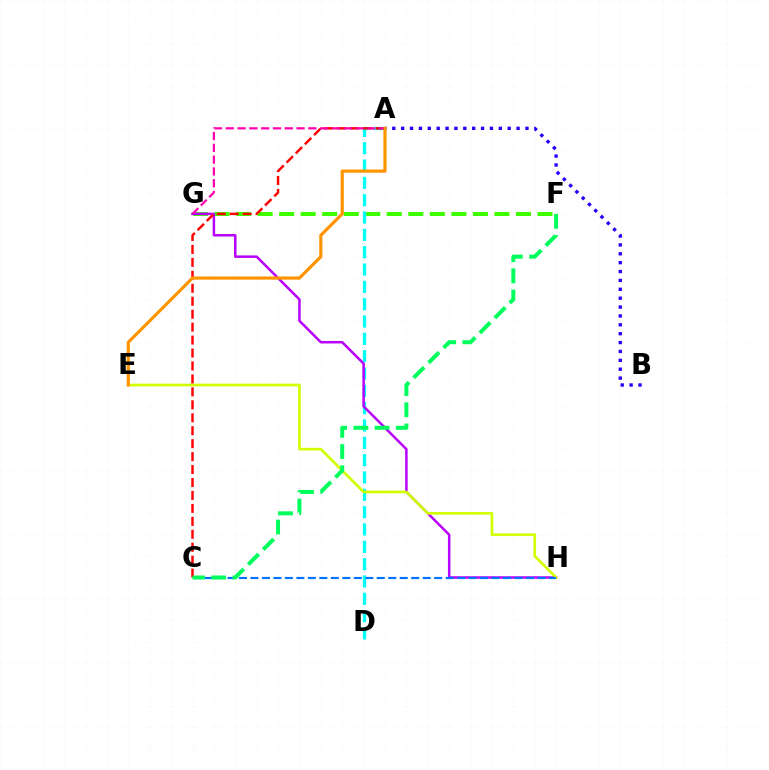{('F', 'G'): [{'color': '#3dff00', 'line_style': 'dashed', 'thickness': 2.92}], ('A', 'B'): [{'color': '#2500ff', 'line_style': 'dotted', 'thickness': 2.41}], ('A', 'D'): [{'color': '#00fff6', 'line_style': 'dashed', 'thickness': 2.35}], ('G', 'H'): [{'color': '#b900ff', 'line_style': 'solid', 'thickness': 1.79}], ('E', 'H'): [{'color': '#d1ff00', 'line_style': 'solid', 'thickness': 1.93}], ('A', 'C'): [{'color': '#ff0000', 'line_style': 'dashed', 'thickness': 1.76}], ('A', 'G'): [{'color': '#ff00ac', 'line_style': 'dashed', 'thickness': 1.6}], ('A', 'E'): [{'color': '#ff9400', 'line_style': 'solid', 'thickness': 2.29}], ('C', 'H'): [{'color': '#0074ff', 'line_style': 'dashed', 'thickness': 1.56}], ('C', 'F'): [{'color': '#00ff5c', 'line_style': 'dashed', 'thickness': 2.88}]}